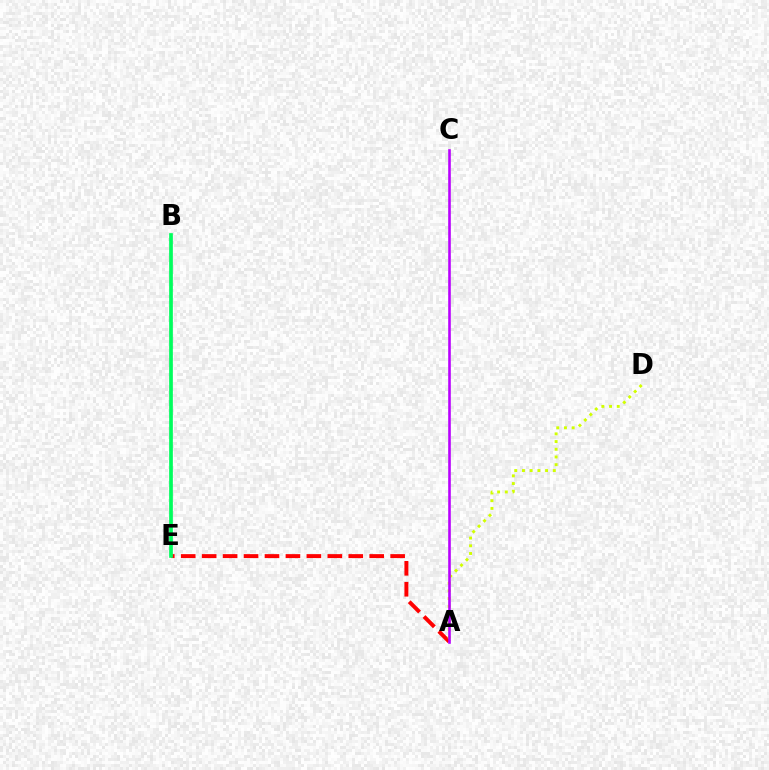{('A', 'E'): [{'color': '#ff0000', 'line_style': 'dashed', 'thickness': 2.85}], ('A', 'D'): [{'color': '#d1ff00', 'line_style': 'dotted', 'thickness': 2.09}], ('B', 'E'): [{'color': '#0074ff', 'line_style': 'dashed', 'thickness': 1.57}, {'color': '#00ff5c', 'line_style': 'solid', 'thickness': 2.65}], ('A', 'C'): [{'color': '#b900ff', 'line_style': 'solid', 'thickness': 1.87}]}